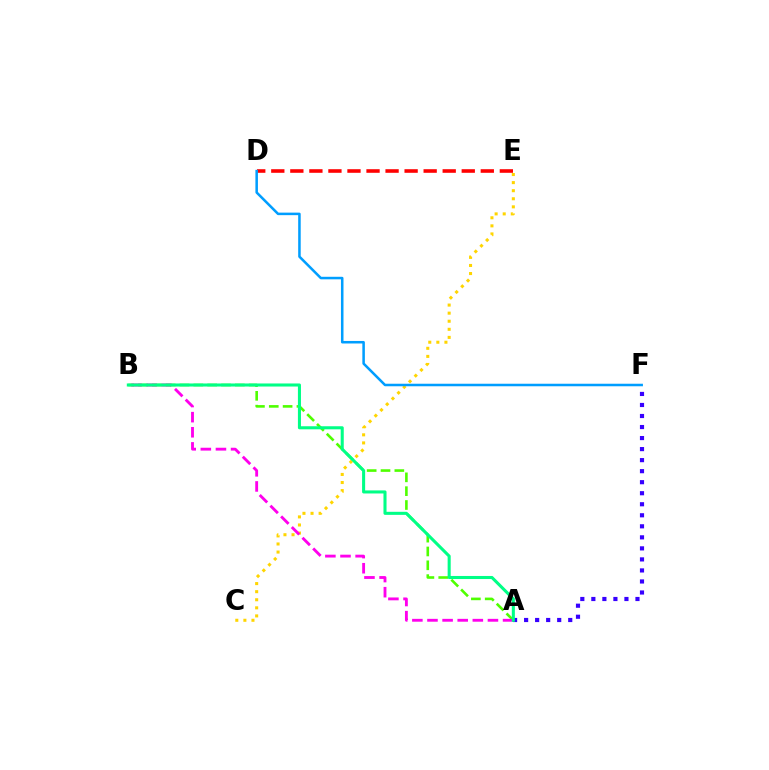{('A', 'B'): [{'color': '#4fff00', 'line_style': 'dashed', 'thickness': 1.88}, {'color': '#ff00ed', 'line_style': 'dashed', 'thickness': 2.05}, {'color': '#00ff86', 'line_style': 'solid', 'thickness': 2.2}], ('C', 'E'): [{'color': '#ffd500', 'line_style': 'dotted', 'thickness': 2.19}], ('A', 'F'): [{'color': '#3700ff', 'line_style': 'dotted', 'thickness': 3.0}], ('D', 'E'): [{'color': '#ff0000', 'line_style': 'dashed', 'thickness': 2.59}], ('D', 'F'): [{'color': '#009eff', 'line_style': 'solid', 'thickness': 1.82}]}